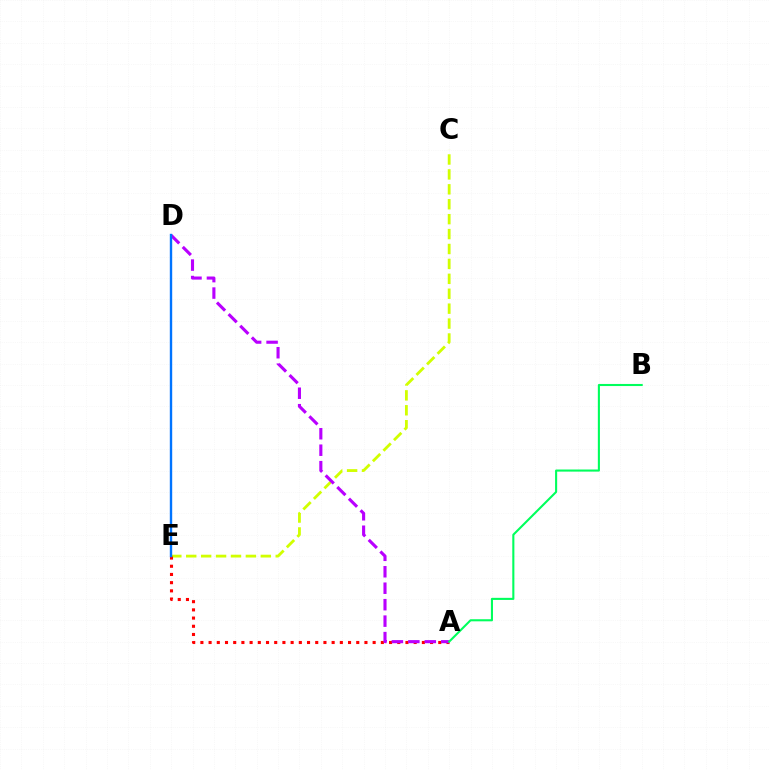{('C', 'E'): [{'color': '#d1ff00', 'line_style': 'dashed', 'thickness': 2.03}], ('A', 'E'): [{'color': '#ff0000', 'line_style': 'dotted', 'thickness': 2.23}], ('A', 'D'): [{'color': '#b900ff', 'line_style': 'dashed', 'thickness': 2.24}], ('A', 'B'): [{'color': '#00ff5c', 'line_style': 'solid', 'thickness': 1.51}], ('D', 'E'): [{'color': '#0074ff', 'line_style': 'solid', 'thickness': 1.72}]}